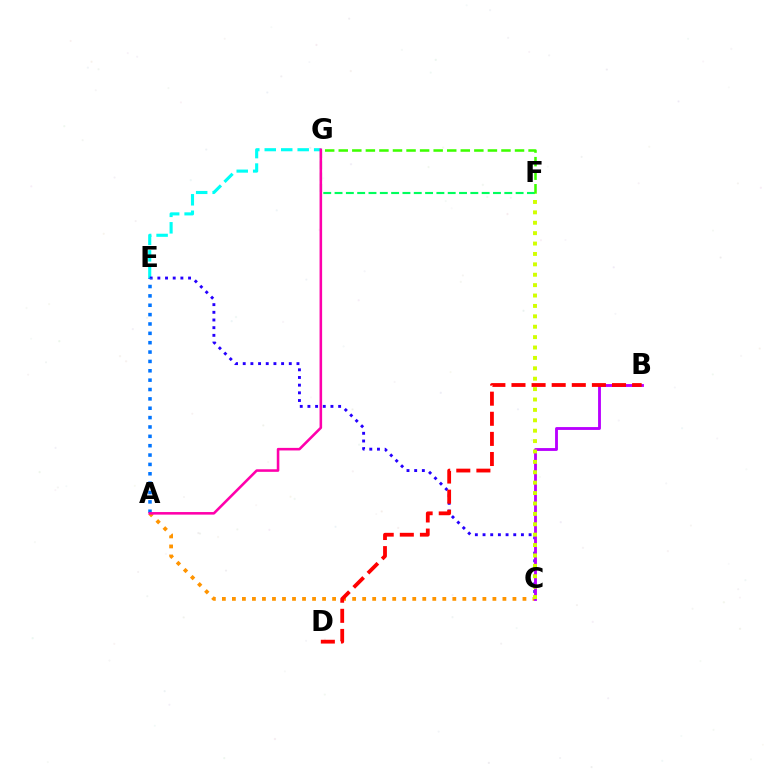{('E', 'G'): [{'color': '#00fff6', 'line_style': 'dashed', 'thickness': 2.24}], ('A', 'C'): [{'color': '#ff9400', 'line_style': 'dotted', 'thickness': 2.72}], ('C', 'E'): [{'color': '#2500ff', 'line_style': 'dotted', 'thickness': 2.09}], ('B', 'C'): [{'color': '#b900ff', 'line_style': 'solid', 'thickness': 2.06}], ('B', 'D'): [{'color': '#ff0000', 'line_style': 'dashed', 'thickness': 2.73}], ('C', 'F'): [{'color': '#d1ff00', 'line_style': 'dotted', 'thickness': 2.82}], ('A', 'E'): [{'color': '#0074ff', 'line_style': 'dotted', 'thickness': 2.54}], ('F', 'G'): [{'color': '#00ff5c', 'line_style': 'dashed', 'thickness': 1.54}, {'color': '#3dff00', 'line_style': 'dashed', 'thickness': 1.84}], ('A', 'G'): [{'color': '#ff00ac', 'line_style': 'solid', 'thickness': 1.85}]}